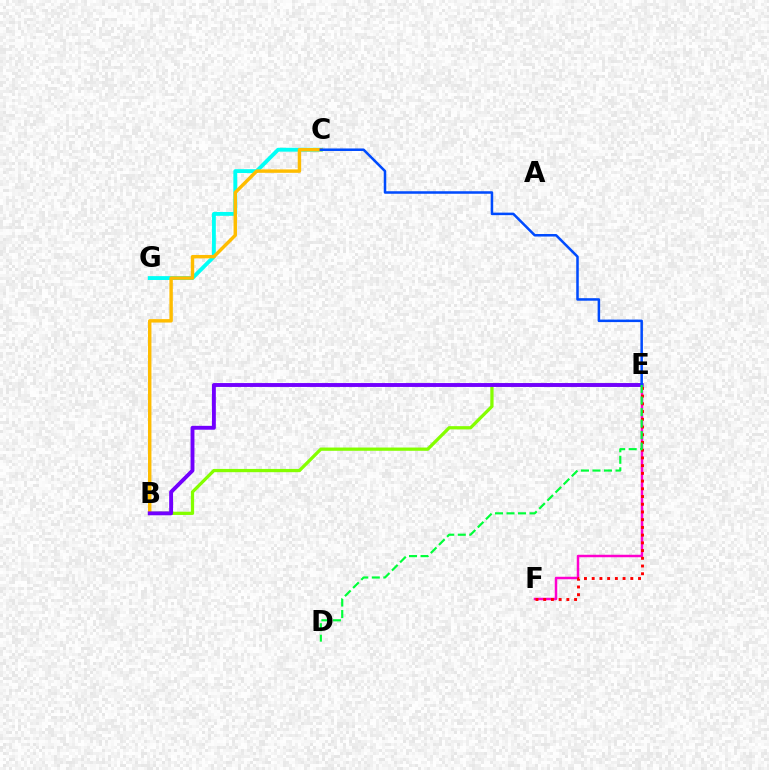{('C', 'G'): [{'color': '#00fff6', 'line_style': 'solid', 'thickness': 2.78}], ('B', 'E'): [{'color': '#84ff00', 'line_style': 'solid', 'thickness': 2.34}, {'color': '#7200ff', 'line_style': 'solid', 'thickness': 2.8}], ('E', 'F'): [{'color': '#ff00cf', 'line_style': 'solid', 'thickness': 1.78}, {'color': '#ff0000', 'line_style': 'dotted', 'thickness': 2.1}], ('B', 'C'): [{'color': '#ffbd00', 'line_style': 'solid', 'thickness': 2.46}], ('C', 'E'): [{'color': '#004bff', 'line_style': 'solid', 'thickness': 1.82}], ('D', 'E'): [{'color': '#00ff39', 'line_style': 'dashed', 'thickness': 1.57}]}